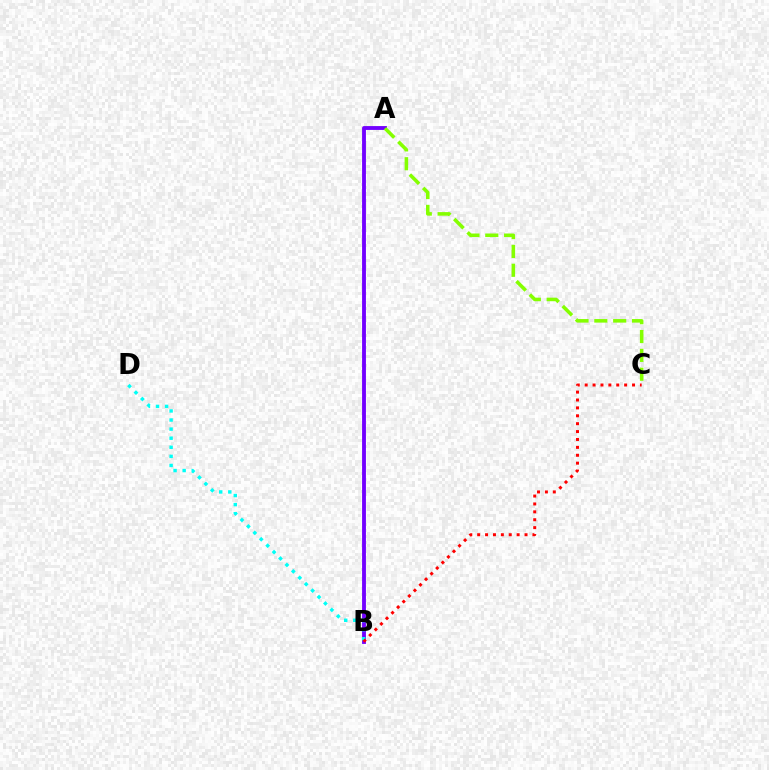{('A', 'B'): [{'color': '#7200ff', 'line_style': 'solid', 'thickness': 2.77}], ('A', 'C'): [{'color': '#84ff00', 'line_style': 'dashed', 'thickness': 2.56}], ('B', 'D'): [{'color': '#00fff6', 'line_style': 'dotted', 'thickness': 2.47}], ('B', 'C'): [{'color': '#ff0000', 'line_style': 'dotted', 'thickness': 2.14}]}